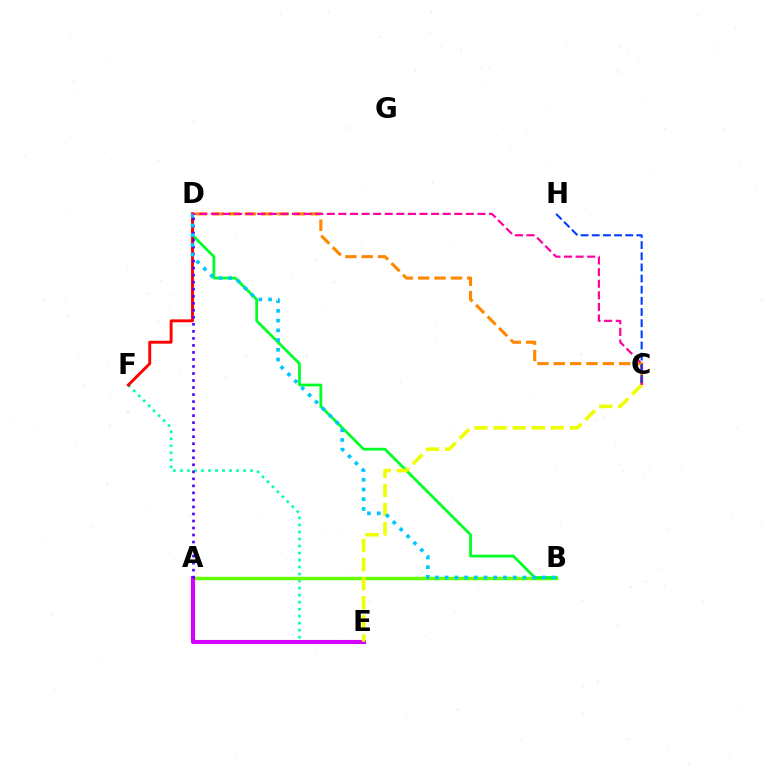{('C', 'D'): [{'color': '#ff8800', 'line_style': 'dashed', 'thickness': 2.22}, {'color': '#ff00a0', 'line_style': 'dashed', 'thickness': 1.57}], ('E', 'F'): [{'color': '#00ffaf', 'line_style': 'dotted', 'thickness': 1.91}], ('A', 'B'): [{'color': '#66ff00', 'line_style': 'solid', 'thickness': 2.49}], ('A', 'E'): [{'color': '#d600ff', 'line_style': 'solid', 'thickness': 2.96}], ('B', 'D'): [{'color': '#00ff27', 'line_style': 'solid', 'thickness': 1.99}, {'color': '#00c7ff', 'line_style': 'dotted', 'thickness': 2.64}], ('D', 'F'): [{'color': '#ff0000', 'line_style': 'solid', 'thickness': 2.09}], ('A', 'D'): [{'color': '#4f00ff', 'line_style': 'dotted', 'thickness': 1.91}], ('C', 'E'): [{'color': '#eeff00', 'line_style': 'dashed', 'thickness': 2.59}], ('C', 'H'): [{'color': '#003fff', 'line_style': 'dashed', 'thickness': 1.51}]}